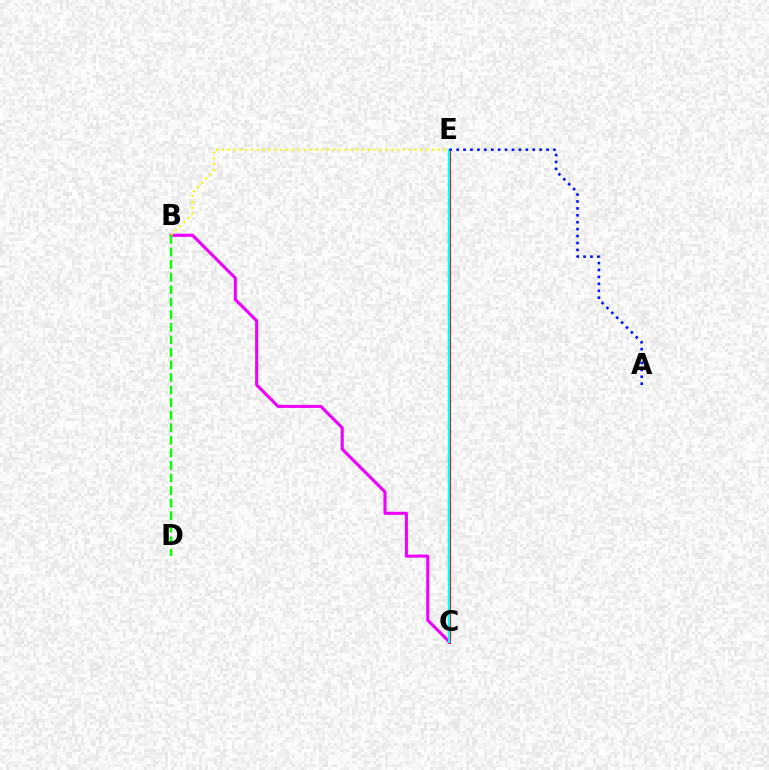{('C', 'E'): [{'color': '#ff0000', 'line_style': 'solid', 'thickness': 2.25}, {'color': '#00fff6', 'line_style': 'solid', 'thickness': 1.64}], ('B', 'C'): [{'color': '#ee00ff', 'line_style': 'solid', 'thickness': 2.21}], ('A', 'E'): [{'color': '#0010ff', 'line_style': 'dotted', 'thickness': 1.88}], ('B', 'E'): [{'color': '#fcf500', 'line_style': 'dotted', 'thickness': 1.59}], ('B', 'D'): [{'color': '#08ff00', 'line_style': 'dashed', 'thickness': 1.71}]}